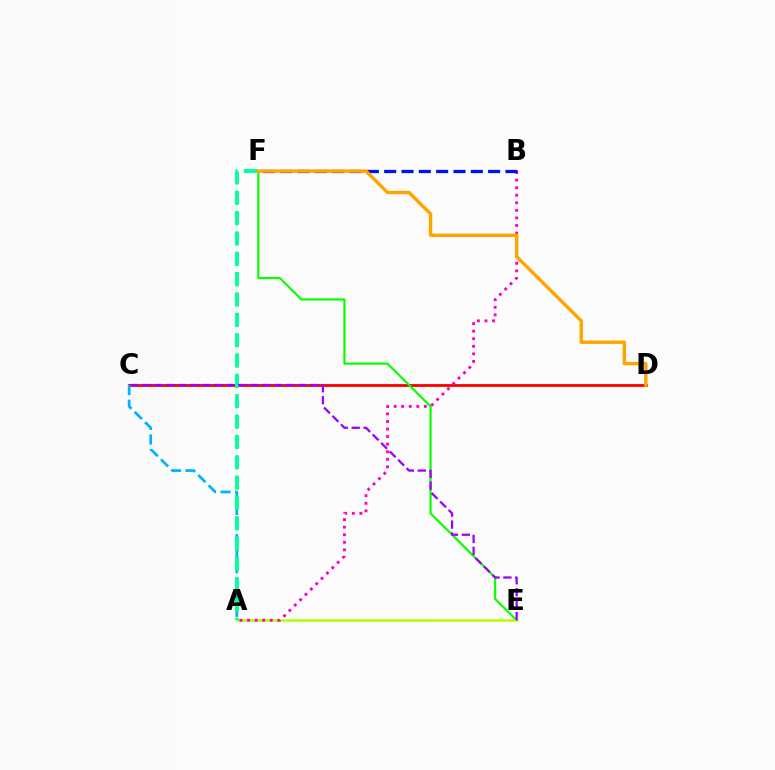{('C', 'D'): [{'color': '#ff0000', 'line_style': 'solid', 'thickness': 2.03}], ('E', 'F'): [{'color': '#08ff00', 'line_style': 'solid', 'thickness': 1.56}], ('A', 'E'): [{'color': '#b3ff00', 'line_style': 'solid', 'thickness': 1.84}], ('A', 'C'): [{'color': '#00b5ff', 'line_style': 'dashed', 'thickness': 1.98}], ('A', 'F'): [{'color': '#00ff9d', 'line_style': 'dashed', 'thickness': 2.76}], ('A', 'B'): [{'color': '#ff00bd', 'line_style': 'dotted', 'thickness': 2.06}], ('B', 'F'): [{'color': '#0010ff', 'line_style': 'dashed', 'thickness': 2.35}], ('D', 'F'): [{'color': '#ffa500', 'line_style': 'solid', 'thickness': 2.46}], ('C', 'E'): [{'color': '#9b00ff', 'line_style': 'dashed', 'thickness': 1.62}]}